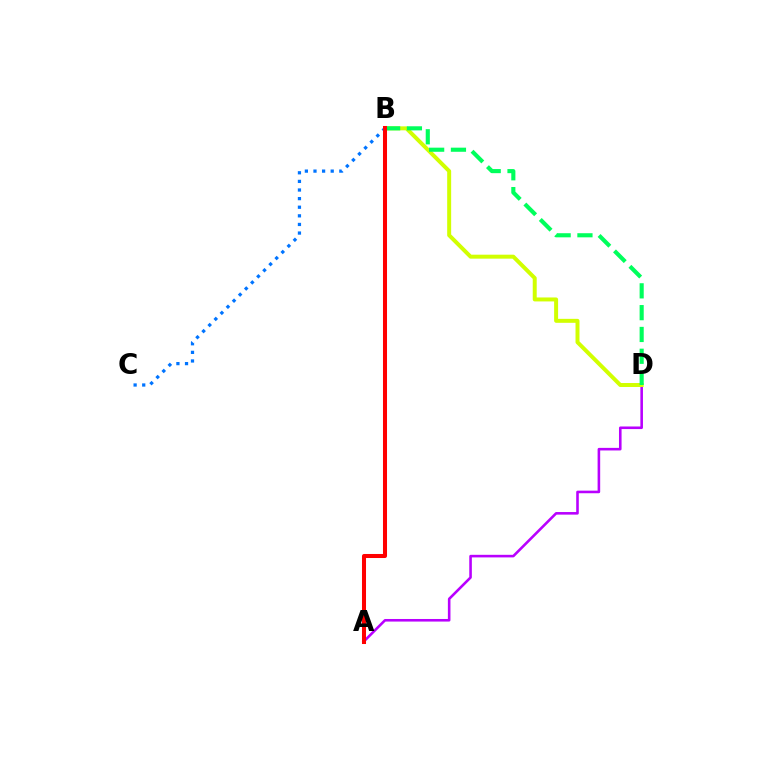{('A', 'D'): [{'color': '#b900ff', 'line_style': 'solid', 'thickness': 1.86}], ('B', 'D'): [{'color': '#d1ff00', 'line_style': 'solid', 'thickness': 2.86}, {'color': '#00ff5c', 'line_style': 'dashed', 'thickness': 2.96}], ('B', 'C'): [{'color': '#0074ff', 'line_style': 'dotted', 'thickness': 2.34}], ('A', 'B'): [{'color': '#ff0000', 'line_style': 'solid', 'thickness': 2.91}]}